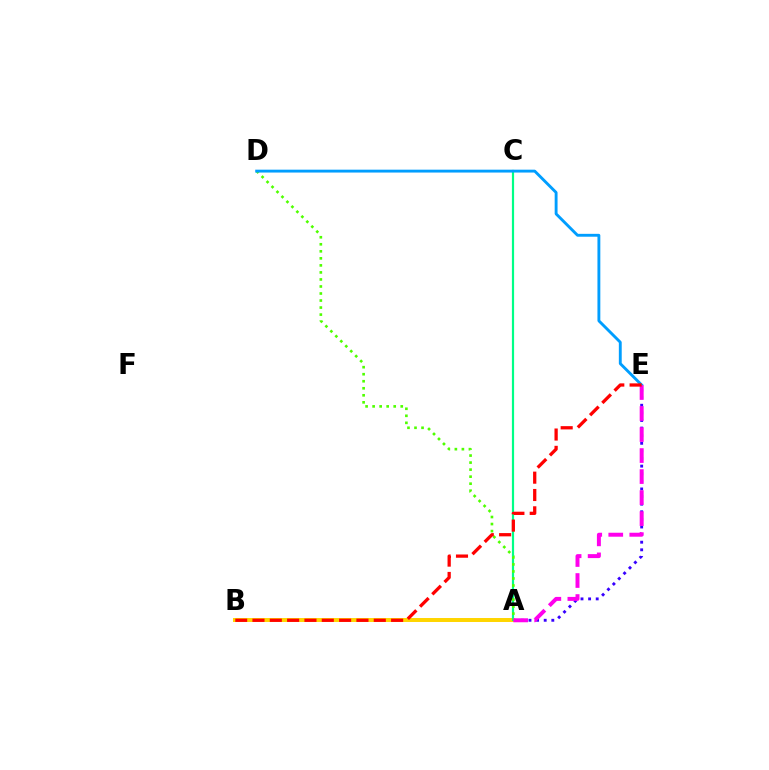{('A', 'E'): [{'color': '#3700ff', 'line_style': 'dotted', 'thickness': 2.07}, {'color': '#ff00ed', 'line_style': 'dashed', 'thickness': 2.85}], ('A', 'B'): [{'color': '#ffd500', 'line_style': 'solid', 'thickness': 2.86}], ('A', 'C'): [{'color': '#00ff86', 'line_style': 'solid', 'thickness': 1.58}], ('A', 'D'): [{'color': '#4fff00', 'line_style': 'dotted', 'thickness': 1.91}], ('D', 'E'): [{'color': '#009eff', 'line_style': 'solid', 'thickness': 2.07}], ('B', 'E'): [{'color': '#ff0000', 'line_style': 'dashed', 'thickness': 2.35}]}